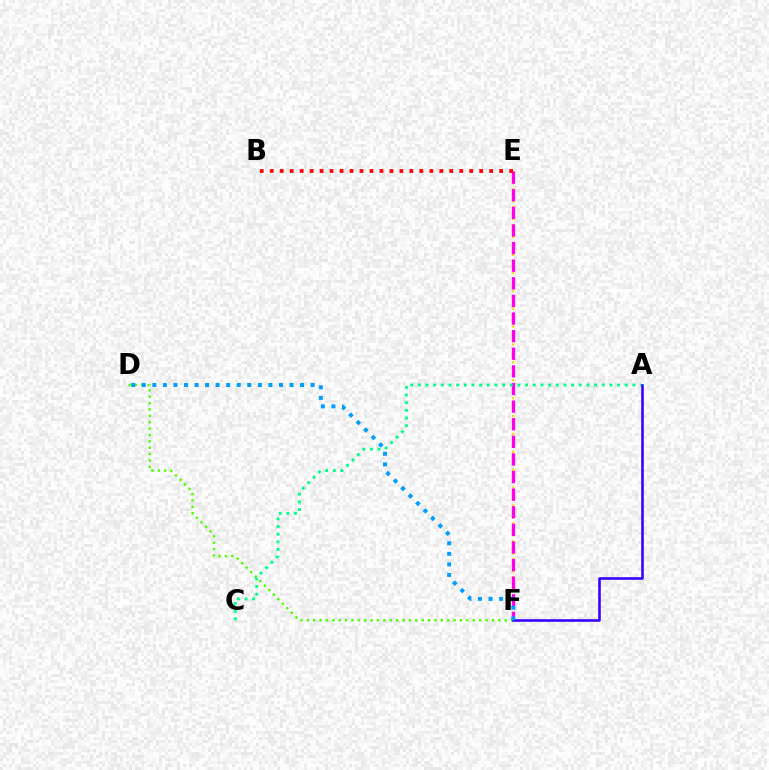{('D', 'F'): [{'color': '#4fff00', 'line_style': 'dotted', 'thickness': 1.73}, {'color': '#009eff', 'line_style': 'dotted', 'thickness': 2.87}], ('E', 'F'): [{'color': '#ffd500', 'line_style': 'dotted', 'thickness': 1.62}, {'color': '#ff00ed', 'line_style': 'dashed', 'thickness': 2.39}], ('A', 'C'): [{'color': '#00ff86', 'line_style': 'dotted', 'thickness': 2.08}], ('B', 'E'): [{'color': '#ff0000', 'line_style': 'dotted', 'thickness': 2.71}], ('A', 'F'): [{'color': '#3700ff', 'line_style': 'solid', 'thickness': 1.86}]}